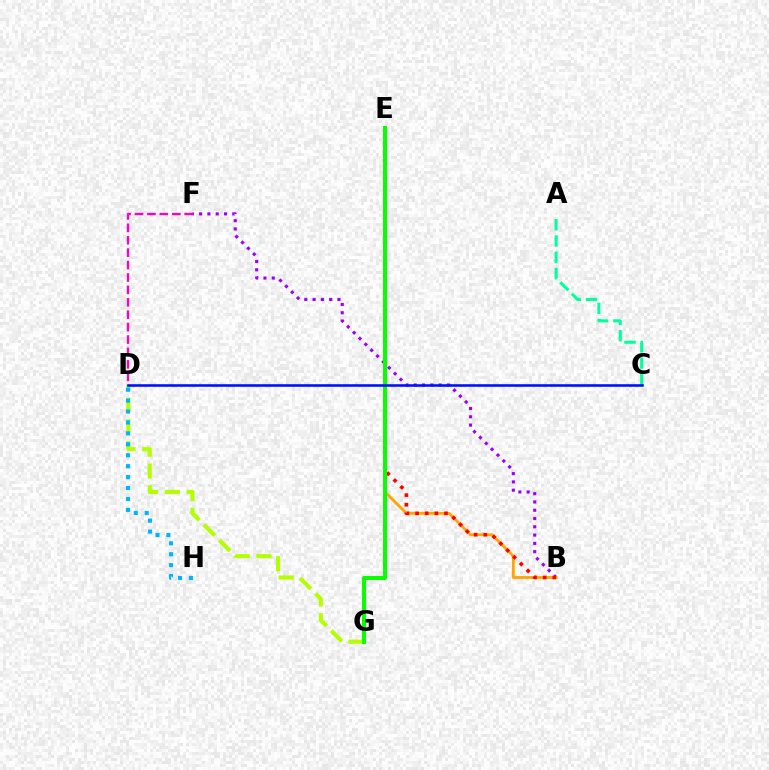{('A', 'C'): [{'color': '#00ff9d', 'line_style': 'dashed', 'thickness': 2.21}], ('B', 'F'): [{'color': '#9b00ff', 'line_style': 'dotted', 'thickness': 2.25}], ('B', 'E'): [{'color': '#ffa500', 'line_style': 'solid', 'thickness': 2.03}, {'color': '#ff0000', 'line_style': 'dotted', 'thickness': 2.62}], ('D', 'G'): [{'color': '#b3ff00', 'line_style': 'dashed', 'thickness': 2.96}], ('E', 'G'): [{'color': '#08ff00', 'line_style': 'solid', 'thickness': 2.89}], ('C', 'D'): [{'color': '#0010ff', 'line_style': 'solid', 'thickness': 1.86}], ('D', 'H'): [{'color': '#00b5ff', 'line_style': 'dotted', 'thickness': 2.97}], ('D', 'F'): [{'color': '#ff00bd', 'line_style': 'dashed', 'thickness': 1.69}]}